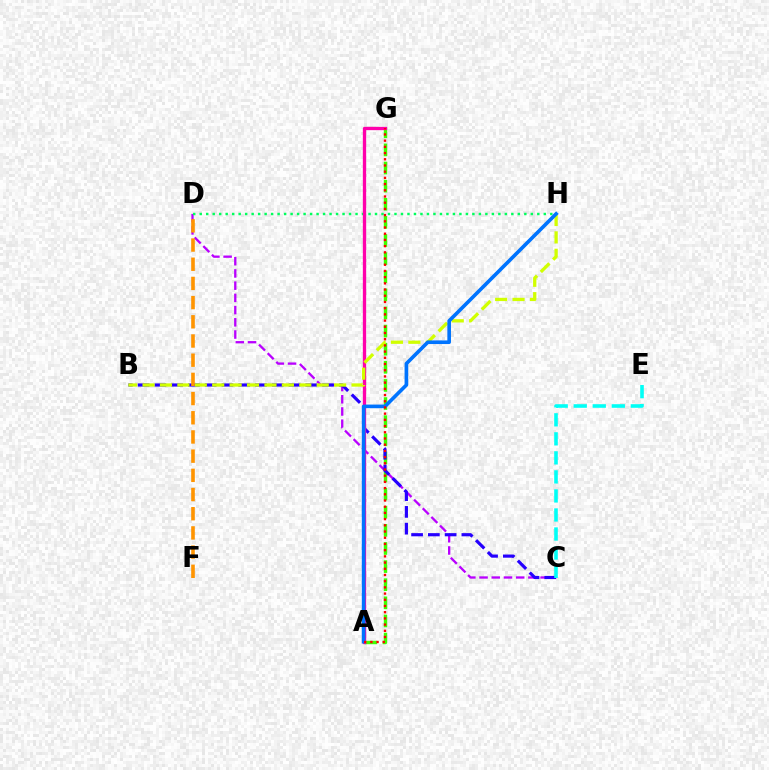{('C', 'D'): [{'color': '#b900ff', 'line_style': 'dashed', 'thickness': 1.66}], ('D', 'H'): [{'color': '#00ff5c', 'line_style': 'dotted', 'thickness': 1.76}], ('A', 'G'): [{'color': '#3dff00', 'line_style': 'dashed', 'thickness': 2.46}, {'color': '#ff00ac', 'line_style': 'solid', 'thickness': 2.38}, {'color': '#ff0000', 'line_style': 'dotted', 'thickness': 1.69}], ('B', 'C'): [{'color': '#2500ff', 'line_style': 'dashed', 'thickness': 2.28}], ('B', 'H'): [{'color': '#d1ff00', 'line_style': 'dashed', 'thickness': 2.37}], ('A', 'H'): [{'color': '#0074ff', 'line_style': 'solid', 'thickness': 2.62}], ('C', 'E'): [{'color': '#00fff6', 'line_style': 'dashed', 'thickness': 2.59}], ('D', 'F'): [{'color': '#ff9400', 'line_style': 'dashed', 'thickness': 2.61}]}